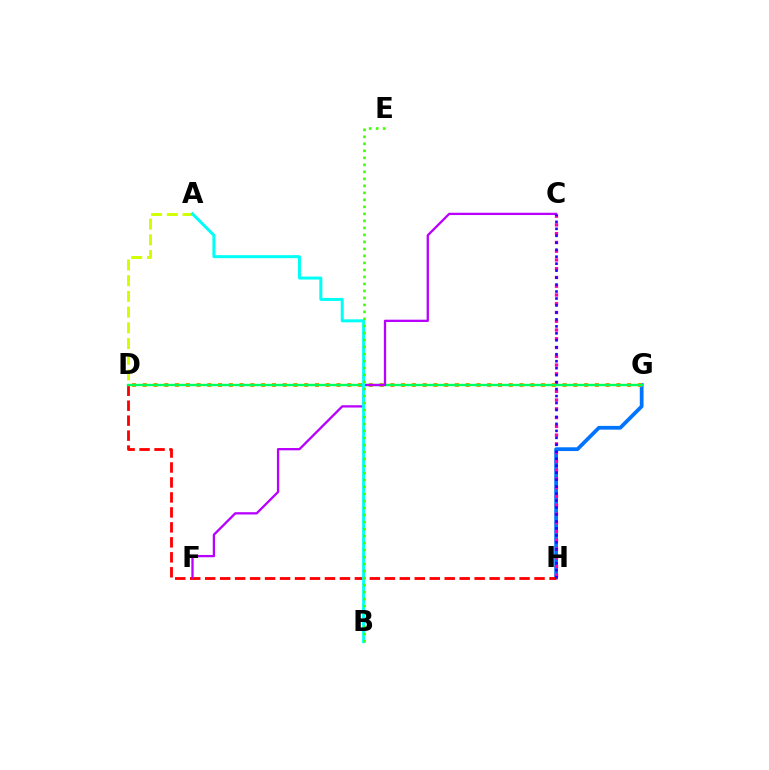{('G', 'H'): [{'color': '#0074ff', 'line_style': 'solid', 'thickness': 2.7}], ('C', 'H'): [{'color': '#ff00ac', 'line_style': 'dotted', 'thickness': 2.38}, {'color': '#2500ff', 'line_style': 'dotted', 'thickness': 1.89}], ('A', 'D'): [{'color': '#d1ff00', 'line_style': 'dashed', 'thickness': 2.13}], ('D', 'H'): [{'color': '#ff0000', 'line_style': 'dashed', 'thickness': 2.03}], ('D', 'G'): [{'color': '#ff9400', 'line_style': 'dotted', 'thickness': 2.92}, {'color': '#00ff5c', 'line_style': 'solid', 'thickness': 1.73}], ('C', 'F'): [{'color': '#b900ff', 'line_style': 'solid', 'thickness': 1.65}], ('A', 'B'): [{'color': '#00fff6', 'line_style': 'solid', 'thickness': 2.16}], ('B', 'E'): [{'color': '#3dff00', 'line_style': 'dotted', 'thickness': 1.9}]}